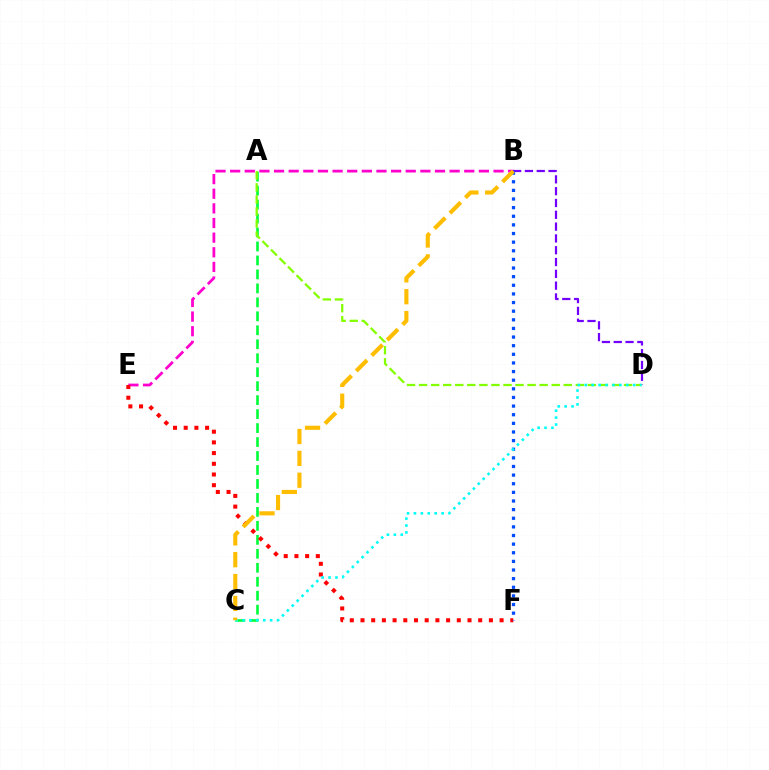{('B', 'E'): [{'color': '#ff00cf', 'line_style': 'dashed', 'thickness': 1.99}], ('A', 'C'): [{'color': '#00ff39', 'line_style': 'dashed', 'thickness': 1.9}], ('E', 'F'): [{'color': '#ff0000', 'line_style': 'dotted', 'thickness': 2.91}], ('B', 'D'): [{'color': '#7200ff', 'line_style': 'dashed', 'thickness': 1.6}], ('A', 'D'): [{'color': '#84ff00', 'line_style': 'dashed', 'thickness': 1.64}], ('B', 'F'): [{'color': '#004bff', 'line_style': 'dotted', 'thickness': 2.34}], ('C', 'D'): [{'color': '#00fff6', 'line_style': 'dotted', 'thickness': 1.88}], ('B', 'C'): [{'color': '#ffbd00', 'line_style': 'dashed', 'thickness': 2.97}]}